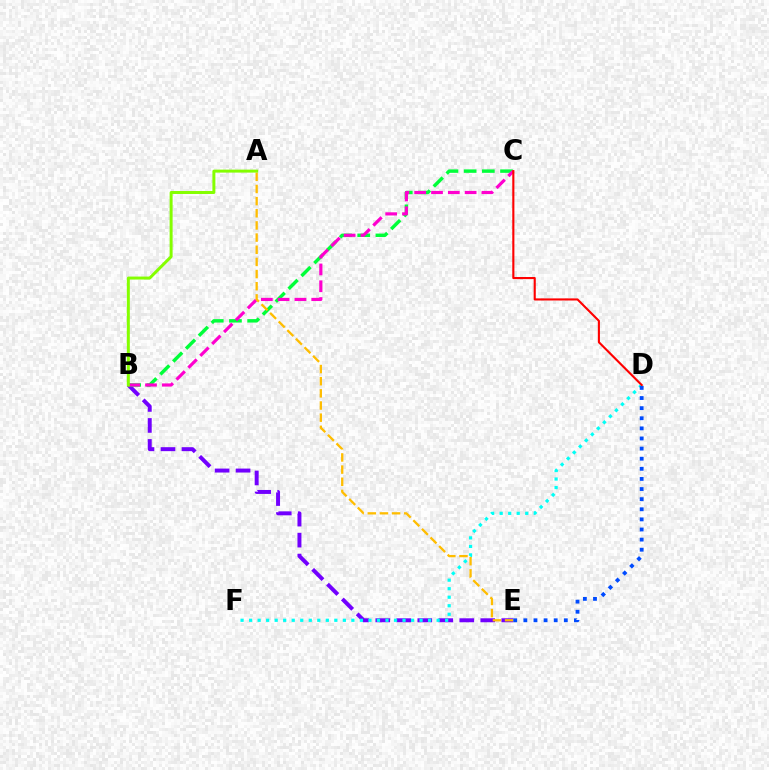{('B', 'E'): [{'color': '#7200ff', 'line_style': 'dashed', 'thickness': 2.85}], ('D', 'F'): [{'color': '#00fff6', 'line_style': 'dotted', 'thickness': 2.32}], ('B', 'C'): [{'color': '#00ff39', 'line_style': 'dashed', 'thickness': 2.47}, {'color': '#ff00cf', 'line_style': 'dashed', 'thickness': 2.28}], ('A', 'E'): [{'color': '#ffbd00', 'line_style': 'dashed', 'thickness': 1.65}], ('A', 'B'): [{'color': '#84ff00', 'line_style': 'solid', 'thickness': 2.15}], ('C', 'D'): [{'color': '#ff0000', 'line_style': 'solid', 'thickness': 1.52}], ('D', 'E'): [{'color': '#004bff', 'line_style': 'dotted', 'thickness': 2.75}]}